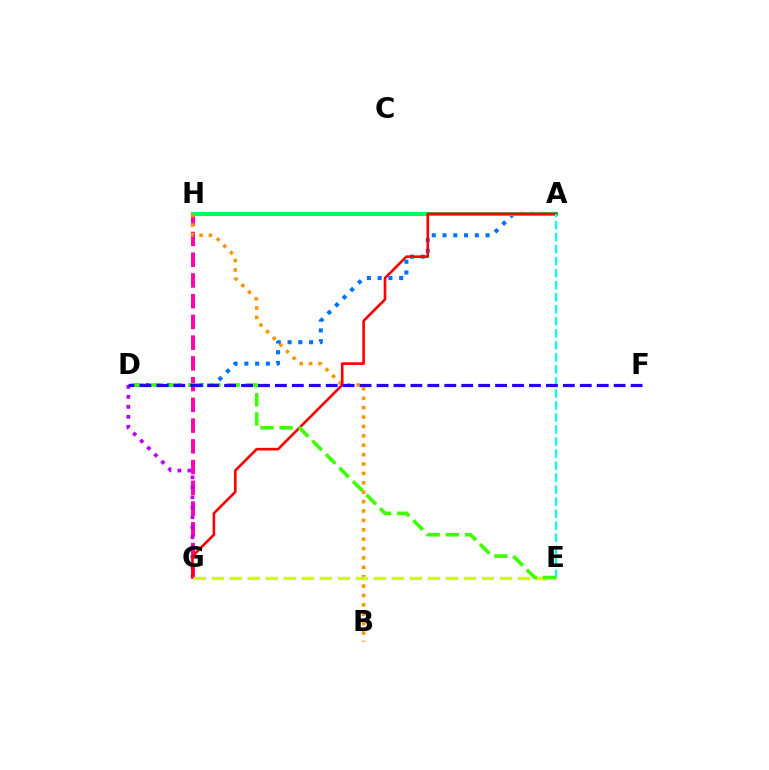{('A', 'D'): [{'color': '#0074ff', 'line_style': 'dotted', 'thickness': 2.92}], ('G', 'H'): [{'color': '#ff00ac', 'line_style': 'dashed', 'thickness': 2.82}], ('A', 'H'): [{'color': '#00ff5c', 'line_style': 'solid', 'thickness': 2.91}], ('D', 'G'): [{'color': '#b900ff', 'line_style': 'dotted', 'thickness': 2.71}], ('B', 'H'): [{'color': '#ff9400', 'line_style': 'dotted', 'thickness': 2.55}], ('A', 'G'): [{'color': '#ff0000', 'line_style': 'solid', 'thickness': 1.9}], ('E', 'G'): [{'color': '#d1ff00', 'line_style': 'dashed', 'thickness': 2.45}], ('A', 'E'): [{'color': '#00fff6', 'line_style': 'dashed', 'thickness': 1.63}], ('D', 'E'): [{'color': '#3dff00', 'line_style': 'dashed', 'thickness': 2.6}], ('D', 'F'): [{'color': '#2500ff', 'line_style': 'dashed', 'thickness': 2.3}]}